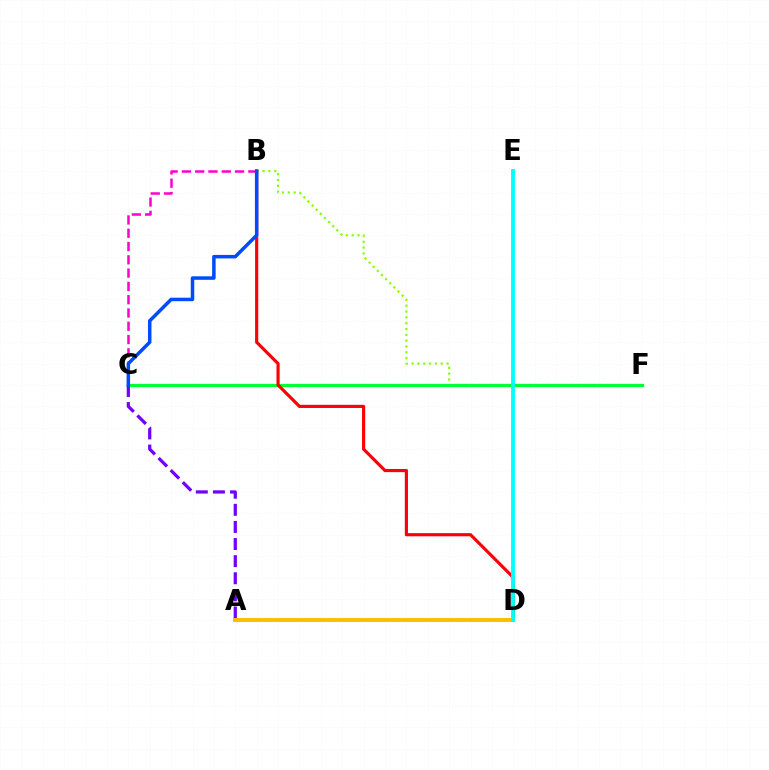{('B', 'F'): [{'color': '#84ff00', 'line_style': 'dotted', 'thickness': 1.58}], ('C', 'F'): [{'color': '#00ff39', 'line_style': 'solid', 'thickness': 2.33}], ('B', 'D'): [{'color': '#ff0000', 'line_style': 'solid', 'thickness': 2.27}], ('A', 'C'): [{'color': '#7200ff', 'line_style': 'dashed', 'thickness': 2.32}], ('B', 'C'): [{'color': '#ff00cf', 'line_style': 'dashed', 'thickness': 1.81}, {'color': '#004bff', 'line_style': 'solid', 'thickness': 2.52}], ('A', 'D'): [{'color': '#ffbd00', 'line_style': 'solid', 'thickness': 2.83}], ('D', 'E'): [{'color': '#00fff6', 'line_style': 'solid', 'thickness': 2.75}]}